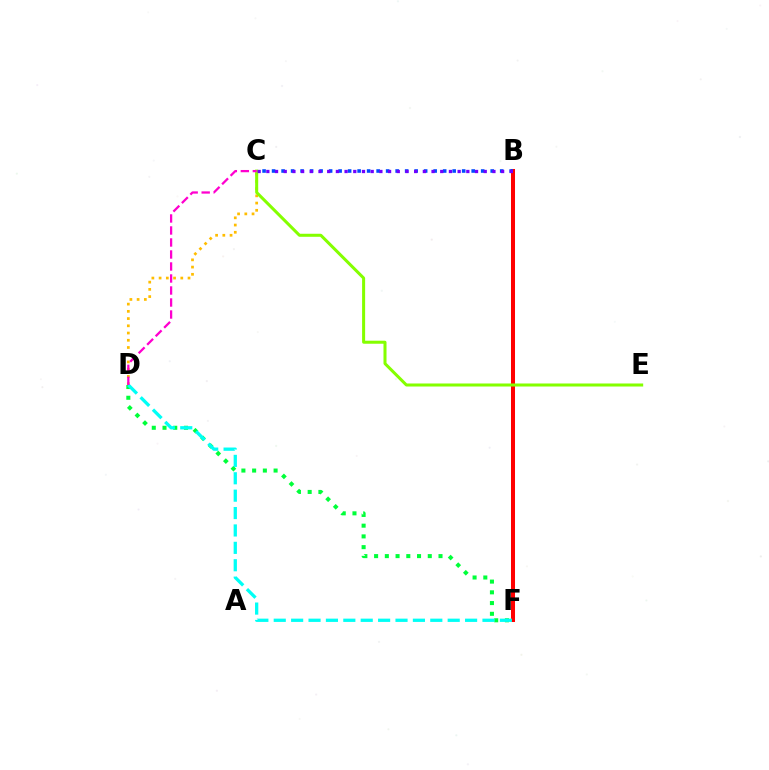{('C', 'D'): [{'color': '#ffbd00', 'line_style': 'dotted', 'thickness': 1.96}, {'color': '#ff00cf', 'line_style': 'dashed', 'thickness': 1.63}], ('D', 'F'): [{'color': '#00ff39', 'line_style': 'dotted', 'thickness': 2.92}, {'color': '#00fff6', 'line_style': 'dashed', 'thickness': 2.36}], ('B', 'F'): [{'color': '#ff0000', 'line_style': 'solid', 'thickness': 2.9}], ('C', 'E'): [{'color': '#84ff00', 'line_style': 'solid', 'thickness': 2.18}], ('B', 'C'): [{'color': '#004bff', 'line_style': 'dotted', 'thickness': 2.58}, {'color': '#7200ff', 'line_style': 'dotted', 'thickness': 2.36}]}